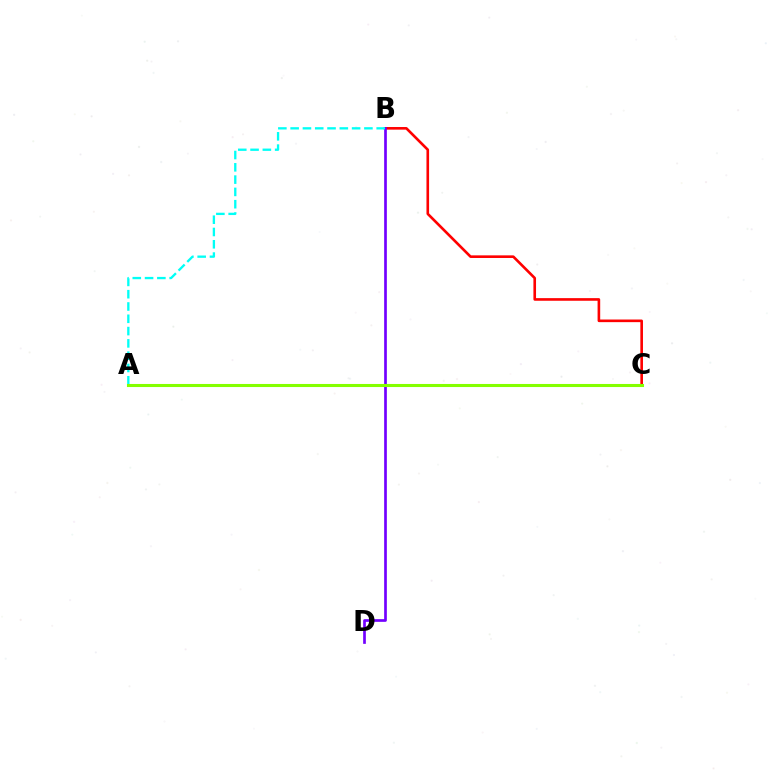{('B', 'C'): [{'color': '#ff0000', 'line_style': 'solid', 'thickness': 1.89}], ('B', 'D'): [{'color': '#7200ff', 'line_style': 'solid', 'thickness': 1.94}], ('A', 'B'): [{'color': '#00fff6', 'line_style': 'dashed', 'thickness': 1.67}], ('A', 'C'): [{'color': '#84ff00', 'line_style': 'solid', 'thickness': 2.21}]}